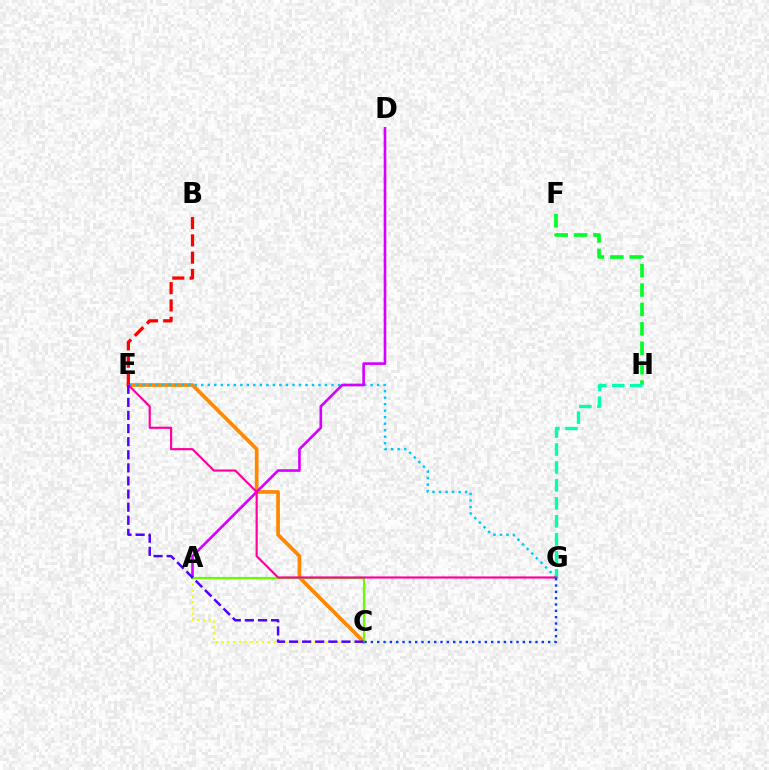{('C', 'E'): [{'color': '#ff8800', 'line_style': 'solid', 'thickness': 2.66}, {'color': '#4f00ff', 'line_style': 'dashed', 'thickness': 1.78}], ('E', 'G'): [{'color': '#00c7ff', 'line_style': 'dotted', 'thickness': 1.77}, {'color': '#ff00a0', 'line_style': 'solid', 'thickness': 1.57}], ('F', 'H'): [{'color': '#00ff27', 'line_style': 'dashed', 'thickness': 2.64}], ('A', 'C'): [{'color': '#eeff00', 'line_style': 'dotted', 'thickness': 1.57}, {'color': '#66ff00', 'line_style': 'solid', 'thickness': 1.57}], ('G', 'H'): [{'color': '#00ffaf', 'line_style': 'dashed', 'thickness': 2.44}], ('A', 'D'): [{'color': '#d600ff', 'line_style': 'solid', 'thickness': 1.89}], ('B', 'E'): [{'color': '#ff0000', 'line_style': 'dashed', 'thickness': 2.35}], ('C', 'G'): [{'color': '#003fff', 'line_style': 'dotted', 'thickness': 1.72}]}